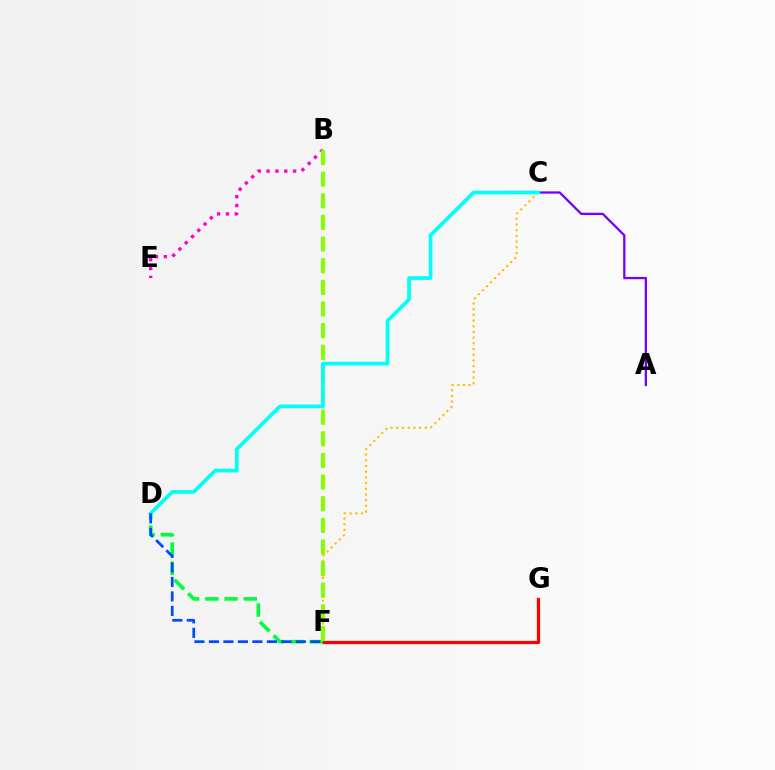{('A', 'C'): [{'color': '#7200ff', 'line_style': 'solid', 'thickness': 1.63}], ('C', 'F'): [{'color': '#ffbd00', 'line_style': 'dotted', 'thickness': 1.55}], ('F', 'G'): [{'color': '#ff0000', 'line_style': 'solid', 'thickness': 2.34}], ('D', 'F'): [{'color': '#00ff39', 'line_style': 'dashed', 'thickness': 2.61}, {'color': '#004bff', 'line_style': 'dashed', 'thickness': 1.97}], ('B', 'E'): [{'color': '#ff00cf', 'line_style': 'dotted', 'thickness': 2.41}], ('B', 'F'): [{'color': '#84ff00', 'line_style': 'dashed', 'thickness': 2.94}], ('C', 'D'): [{'color': '#00fff6', 'line_style': 'solid', 'thickness': 2.66}]}